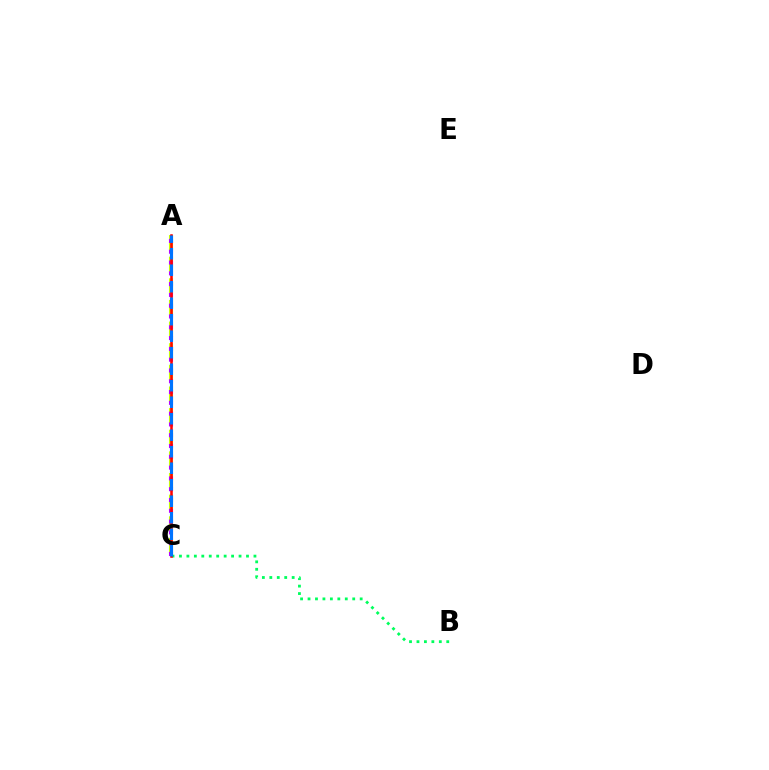{('A', 'C'): [{'color': '#d1ff00', 'line_style': 'dashed', 'thickness': 2.94}, {'color': '#b900ff', 'line_style': 'dotted', 'thickness': 2.93}, {'color': '#ff0000', 'line_style': 'solid', 'thickness': 1.84}, {'color': '#0074ff', 'line_style': 'dashed', 'thickness': 2.24}], ('B', 'C'): [{'color': '#00ff5c', 'line_style': 'dotted', 'thickness': 2.02}]}